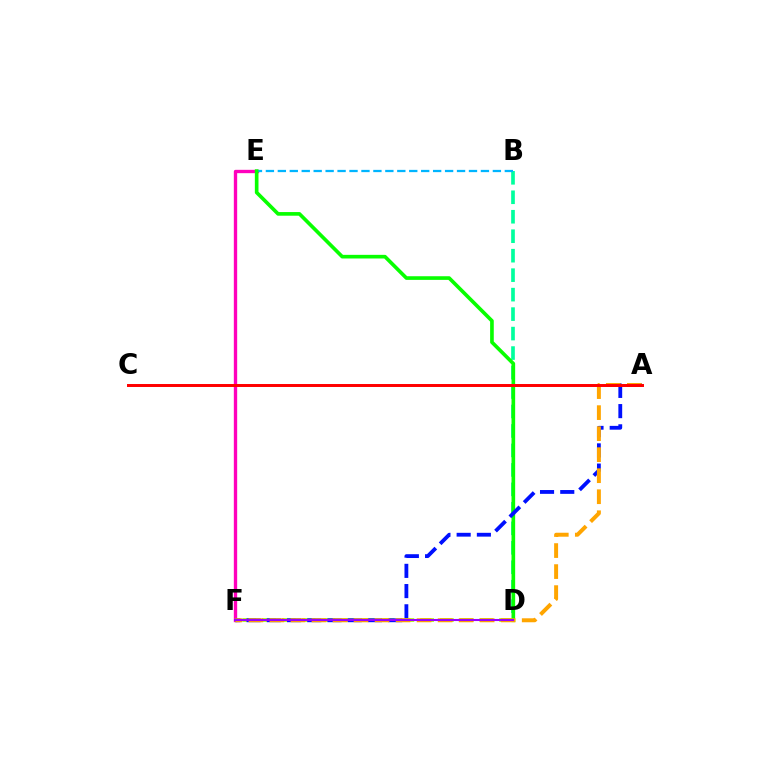{('E', 'F'): [{'color': '#ff00bd', 'line_style': 'solid', 'thickness': 2.41}], ('D', 'F'): [{'color': '#b3ff00', 'line_style': 'dashed', 'thickness': 2.68}, {'color': '#9b00ff', 'line_style': 'solid', 'thickness': 1.51}], ('B', 'D'): [{'color': '#00ff9d', 'line_style': 'dashed', 'thickness': 2.65}], ('B', 'E'): [{'color': '#00b5ff', 'line_style': 'dashed', 'thickness': 1.62}], ('D', 'E'): [{'color': '#08ff00', 'line_style': 'solid', 'thickness': 2.62}], ('A', 'F'): [{'color': '#0010ff', 'line_style': 'dashed', 'thickness': 2.75}, {'color': '#ffa500', 'line_style': 'dashed', 'thickness': 2.86}], ('A', 'C'): [{'color': '#ff0000', 'line_style': 'solid', 'thickness': 2.14}]}